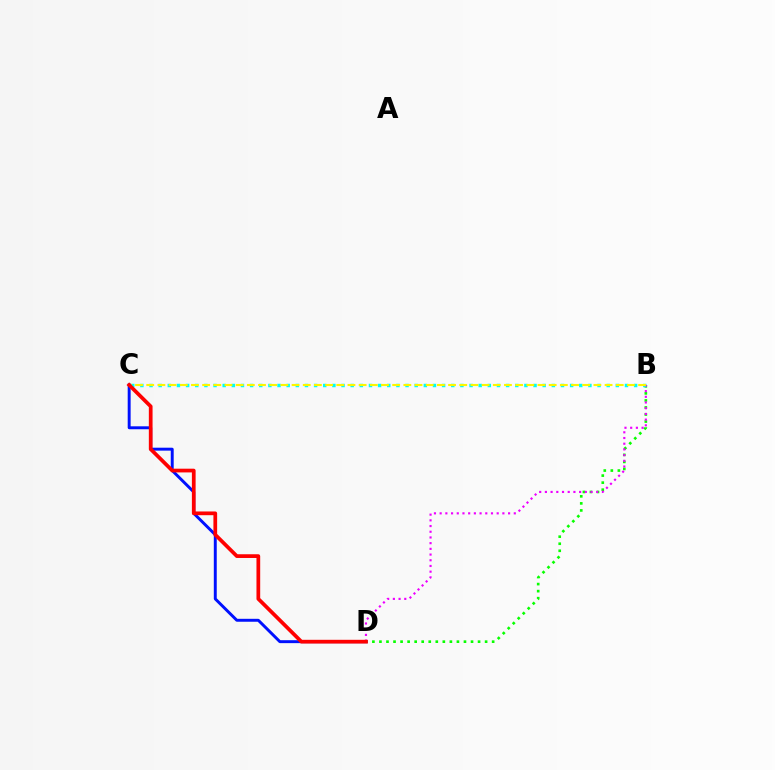{('B', 'D'): [{'color': '#08ff00', 'line_style': 'dotted', 'thickness': 1.91}, {'color': '#ee00ff', 'line_style': 'dotted', 'thickness': 1.55}], ('C', 'D'): [{'color': '#0010ff', 'line_style': 'solid', 'thickness': 2.11}, {'color': '#ff0000', 'line_style': 'solid', 'thickness': 2.68}], ('B', 'C'): [{'color': '#00fff6', 'line_style': 'dotted', 'thickness': 2.48}, {'color': '#fcf500', 'line_style': 'dashed', 'thickness': 1.52}]}